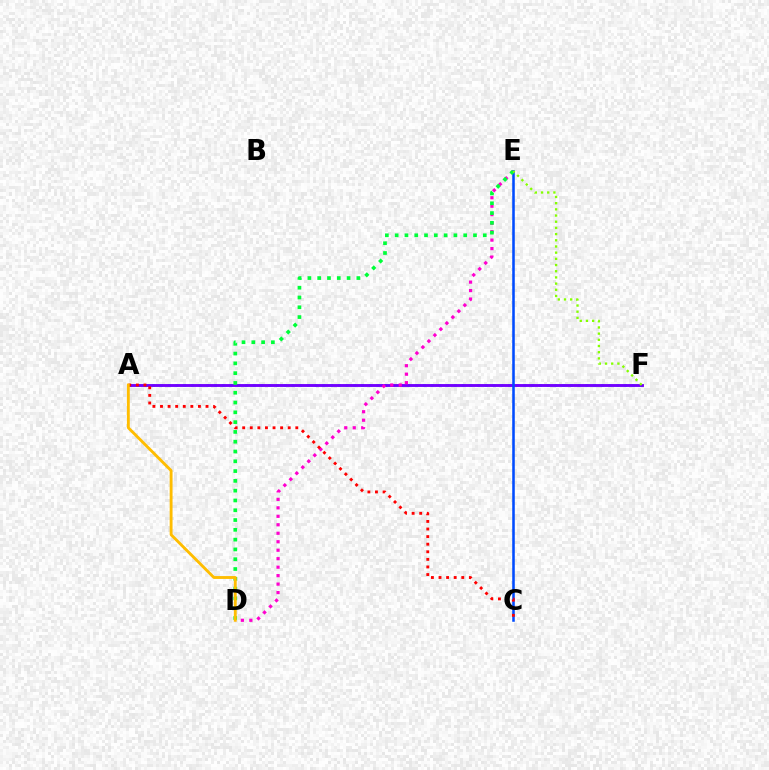{('A', 'F'): [{'color': '#00fff6', 'line_style': 'dotted', 'thickness': 2.1}, {'color': '#7200ff', 'line_style': 'solid', 'thickness': 2.07}], ('C', 'E'): [{'color': '#004bff', 'line_style': 'solid', 'thickness': 1.84}], ('D', 'E'): [{'color': '#ff00cf', 'line_style': 'dotted', 'thickness': 2.3}, {'color': '#00ff39', 'line_style': 'dotted', 'thickness': 2.66}], ('E', 'F'): [{'color': '#84ff00', 'line_style': 'dotted', 'thickness': 1.68}], ('A', 'C'): [{'color': '#ff0000', 'line_style': 'dotted', 'thickness': 2.06}], ('A', 'D'): [{'color': '#ffbd00', 'line_style': 'solid', 'thickness': 2.06}]}